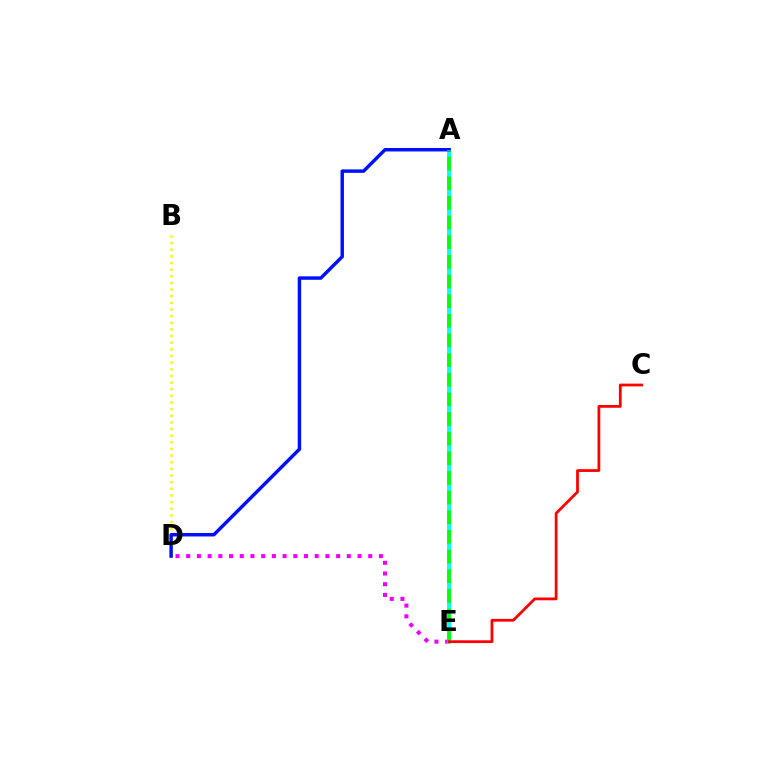{('B', 'D'): [{'color': '#fcf500', 'line_style': 'dotted', 'thickness': 1.8}], ('D', 'E'): [{'color': '#ee00ff', 'line_style': 'dotted', 'thickness': 2.91}], ('A', 'E'): [{'color': '#00fff6', 'line_style': 'solid', 'thickness': 2.77}, {'color': '#08ff00', 'line_style': 'dashed', 'thickness': 2.67}], ('A', 'D'): [{'color': '#0010ff', 'line_style': 'solid', 'thickness': 2.49}], ('C', 'E'): [{'color': '#ff0000', 'line_style': 'solid', 'thickness': 1.99}]}